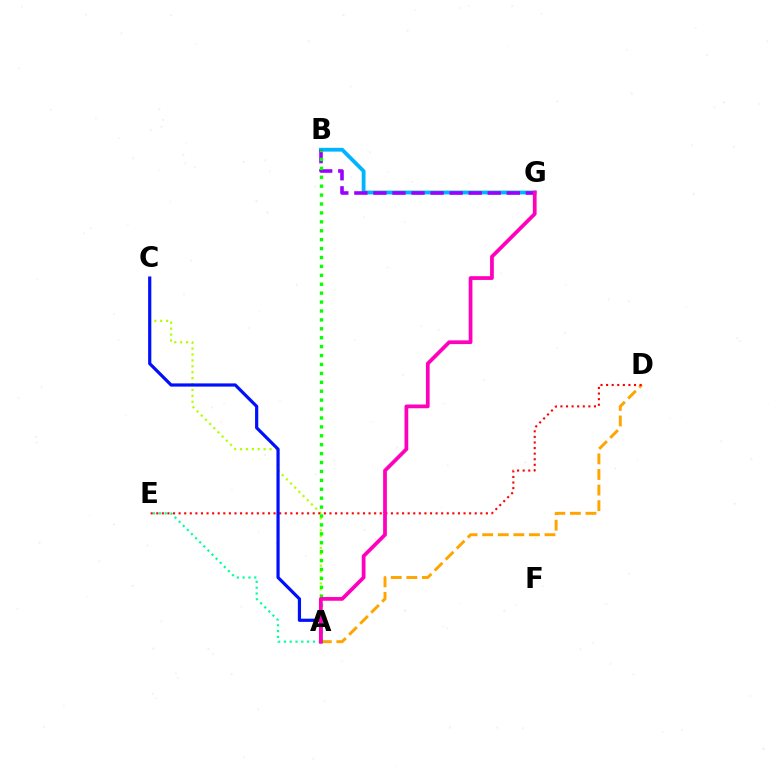{('B', 'G'): [{'color': '#00b5ff', 'line_style': 'solid', 'thickness': 2.74}, {'color': '#9b00ff', 'line_style': 'dashed', 'thickness': 2.59}], ('A', 'C'): [{'color': '#b3ff00', 'line_style': 'dotted', 'thickness': 1.6}, {'color': '#0010ff', 'line_style': 'solid', 'thickness': 2.3}], ('A', 'D'): [{'color': '#ffa500', 'line_style': 'dashed', 'thickness': 2.12}], ('A', 'E'): [{'color': '#00ff9d', 'line_style': 'dotted', 'thickness': 1.58}], ('D', 'E'): [{'color': '#ff0000', 'line_style': 'dotted', 'thickness': 1.52}], ('A', 'B'): [{'color': '#08ff00', 'line_style': 'dotted', 'thickness': 2.42}], ('A', 'G'): [{'color': '#ff00bd', 'line_style': 'solid', 'thickness': 2.69}]}